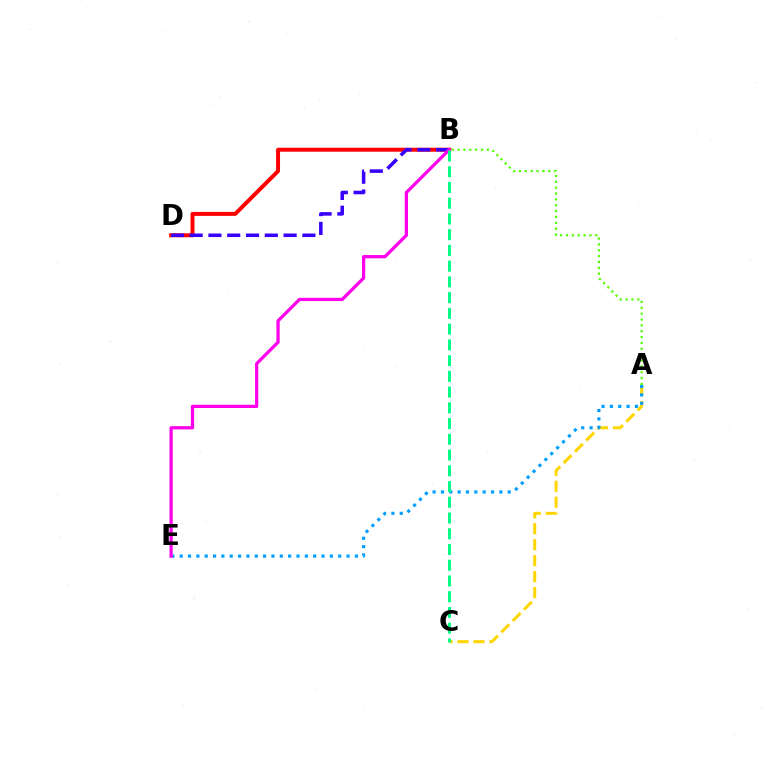{('A', 'B'): [{'color': '#4fff00', 'line_style': 'dotted', 'thickness': 1.59}], ('A', 'C'): [{'color': '#ffd500', 'line_style': 'dashed', 'thickness': 2.17}], ('A', 'E'): [{'color': '#009eff', 'line_style': 'dotted', 'thickness': 2.27}], ('B', 'D'): [{'color': '#ff0000', 'line_style': 'solid', 'thickness': 2.86}, {'color': '#3700ff', 'line_style': 'dashed', 'thickness': 2.55}], ('B', 'E'): [{'color': '#ff00ed', 'line_style': 'solid', 'thickness': 2.34}], ('B', 'C'): [{'color': '#00ff86', 'line_style': 'dashed', 'thickness': 2.14}]}